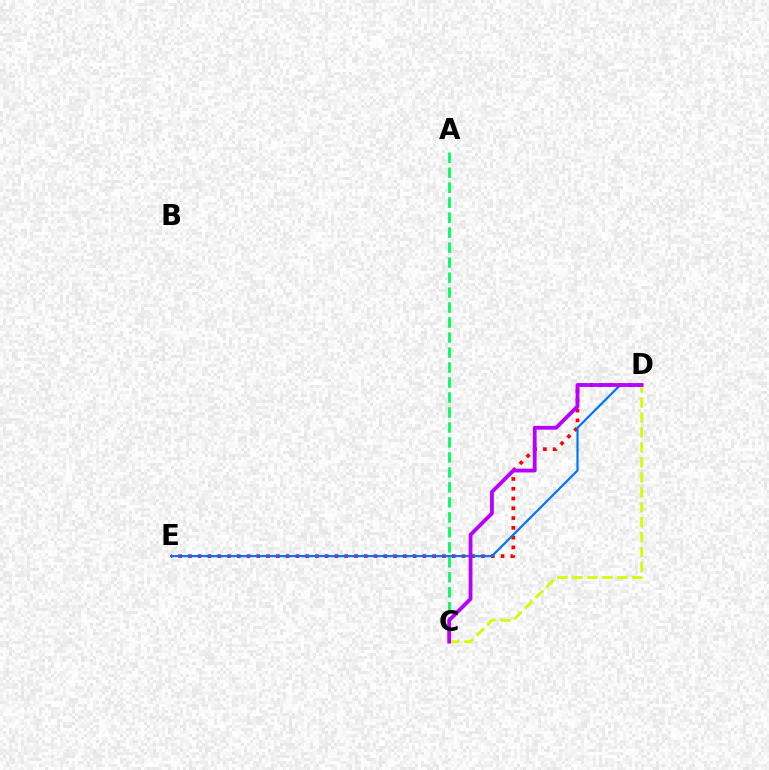{('A', 'C'): [{'color': '#00ff5c', 'line_style': 'dashed', 'thickness': 2.04}], ('D', 'E'): [{'color': '#ff0000', 'line_style': 'dotted', 'thickness': 2.65}, {'color': '#0074ff', 'line_style': 'solid', 'thickness': 1.57}], ('C', 'D'): [{'color': '#d1ff00', 'line_style': 'dashed', 'thickness': 2.03}, {'color': '#b900ff', 'line_style': 'solid', 'thickness': 2.74}]}